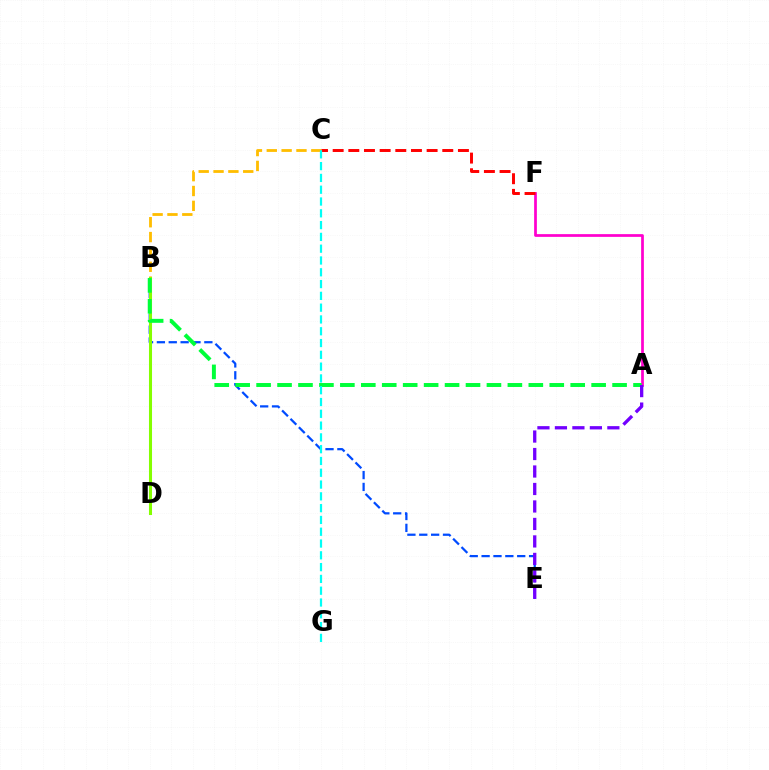{('B', 'E'): [{'color': '#004bff', 'line_style': 'dashed', 'thickness': 1.61}], ('B', 'C'): [{'color': '#ffbd00', 'line_style': 'dashed', 'thickness': 2.02}], ('A', 'F'): [{'color': '#ff00cf', 'line_style': 'solid', 'thickness': 1.97}], ('B', 'D'): [{'color': '#84ff00', 'line_style': 'solid', 'thickness': 2.2}], ('A', 'B'): [{'color': '#00ff39', 'line_style': 'dashed', 'thickness': 2.84}], ('C', 'F'): [{'color': '#ff0000', 'line_style': 'dashed', 'thickness': 2.13}], ('A', 'E'): [{'color': '#7200ff', 'line_style': 'dashed', 'thickness': 2.37}], ('C', 'G'): [{'color': '#00fff6', 'line_style': 'dashed', 'thickness': 1.6}]}